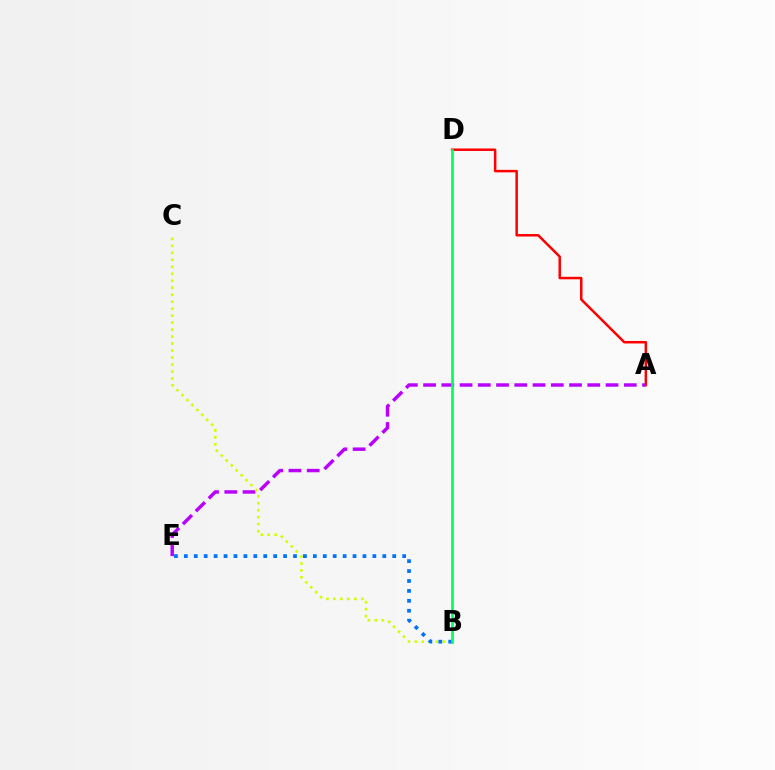{('A', 'D'): [{'color': '#ff0000', 'line_style': 'solid', 'thickness': 1.79}], ('A', 'E'): [{'color': '#b900ff', 'line_style': 'dashed', 'thickness': 2.48}], ('B', 'C'): [{'color': '#d1ff00', 'line_style': 'dotted', 'thickness': 1.9}], ('B', 'E'): [{'color': '#0074ff', 'line_style': 'dotted', 'thickness': 2.7}], ('B', 'D'): [{'color': '#00ff5c', 'line_style': 'solid', 'thickness': 1.93}]}